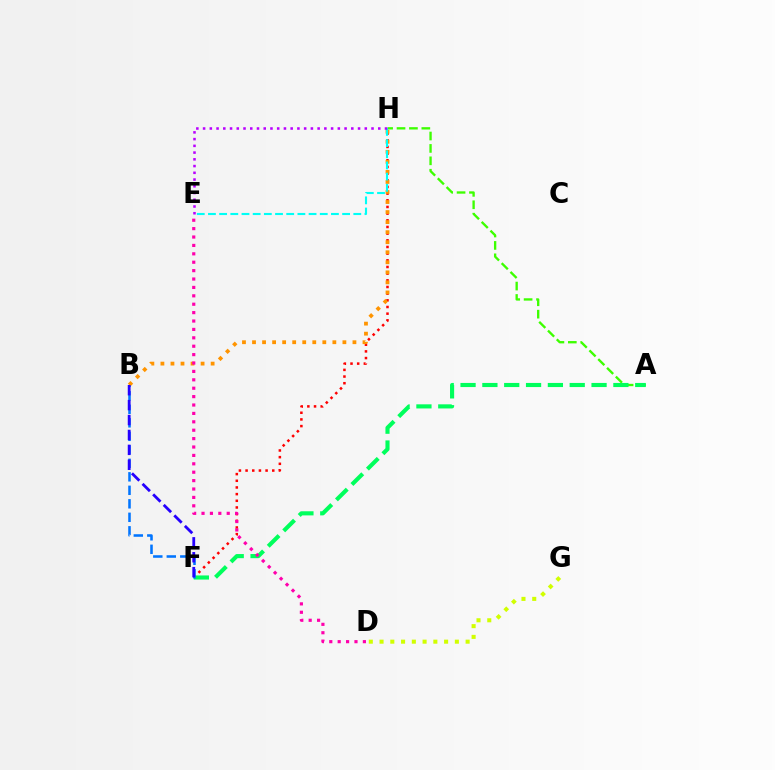{('F', 'H'): [{'color': '#ff0000', 'line_style': 'dotted', 'thickness': 1.81}], ('A', 'H'): [{'color': '#3dff00', 'line_style': 'dashed', 'thickness': 1.69}], ('A', 'F'): [{'color': '#00ff5c', 'line_style': 'dashed', 'thickness': 2.97}], ('D', 'G'): [{'color': '#d1ff00', 'line_style': 'dotted', 'thickness': 2.92}], ('B', 'H'): [{'color': '#ff9400', 'line_style': 'dotted', 'thickness': 2.73}], ('B', 'F'): [{'color': '#0074ff', 'line_style': 'dashed', 'thickness': 1.83}, {'color': '#2500ff', 'line_style': 'dashed', 'thickness': 2.03}], ('E', 'H'): [{'color': '#00fff6', 'line_style': 'dashed', 'thickness': 1.52}, {'color': '#b900ff', 'line_style': 'dotted', 'thickness': 1.83}], ('D', 'E'): [{'color': '#ff00ac', 'line_style': 'dotted', 'thickness': 2.28}]}